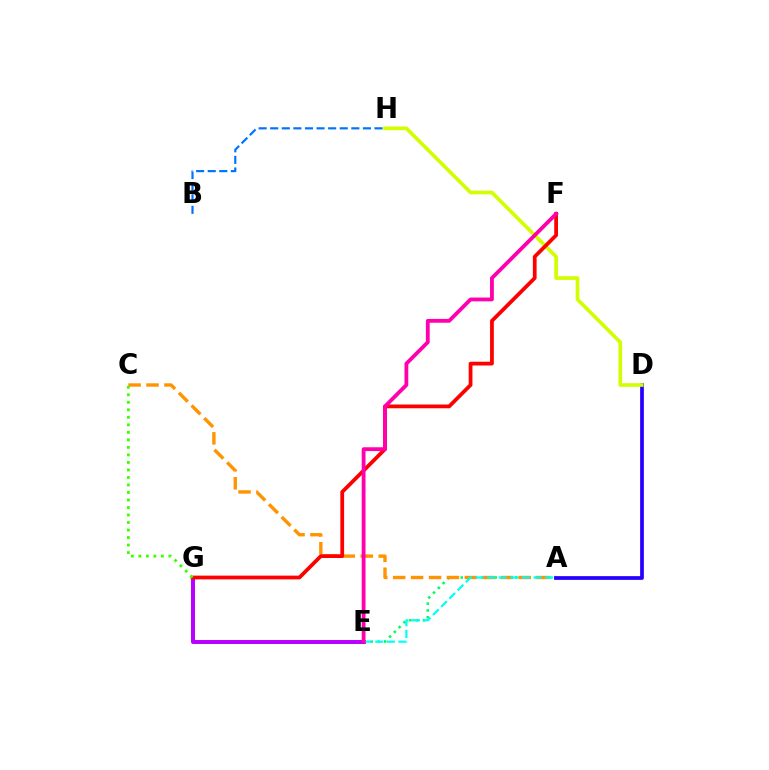{('A', 'E'): [{'color': '#00ff5c', 'line_style': 'dotted', 'thickness': 1.85}, {'color': '#00fff6', 'line_style': 'dashed', 'thickness': 1.58}], ('A', 'C'): [{'color': '#ff9400', 'line_style': 'dashed', 'thickness': 2.44}], ('A', 'D'): [{'color': '#2500ff', 'line_style': 'solid', 'thickness': 2.68}], ('E', 'G'): [{'color': '#b900ff', 'line_style': 'solid', 'thickness': 2.86}], ('B', 'H'): [{'color': '#0074ff', 'line_style': 'dashed', 'thickness': 1.57}], ('D', 'H'): [{'color': '#d1ff00', 'line_style': 'solid', 'thickness': 2.65}], ('F', 'G'): [{'color': '#ff0000', 'line_style': 'solid', 'thickness': 2.71}], ('E', 'F'): [{'color': '#ff00ac', 'line_style': 'solid', 'thickness': 2.74}], ('C', 'G'): [{'color': '#3dff00', 'line_style': 'dotted', 'thickness': 2.04}]}